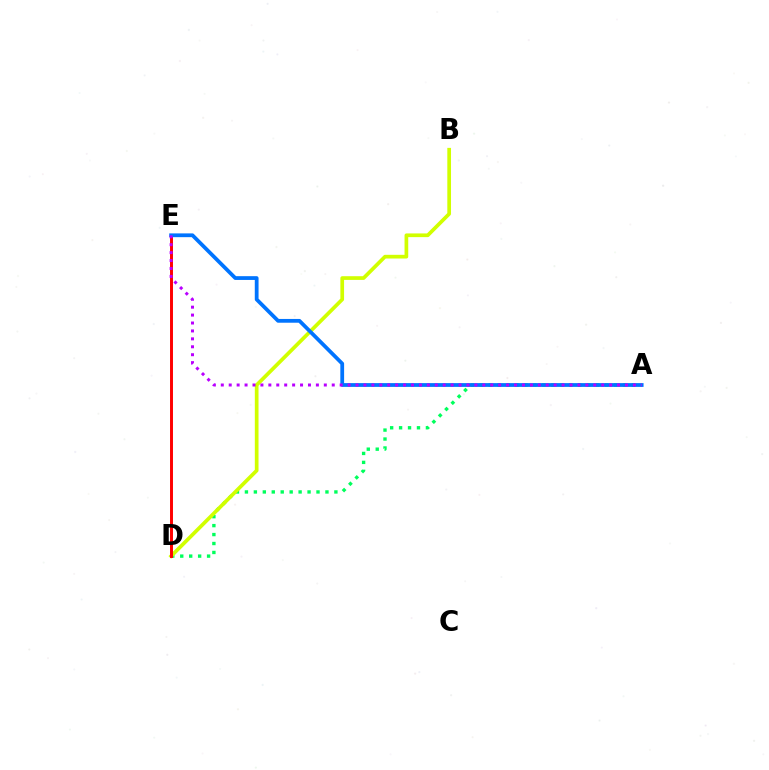{('A', 'D'): [{'color': '#00ff5c', 'line_style': 'dotted', 'thickness': 2.43}], ('B', 'D'): [{'color': '#d1ff00', 'line_style': 'solid', 'thickness': 2.67}], ('D', 'E'): [{'color': '#ff0000', 'line_style': 'solid', 'thickness': 2.13}], ('A', 'E'): [{'color': '#0074ff', 'line_style': 'solid', 'thickness': 2.72}, {'color': '#b900ff', 'line_style': 'dotted', 'thickness': 2.15}]}